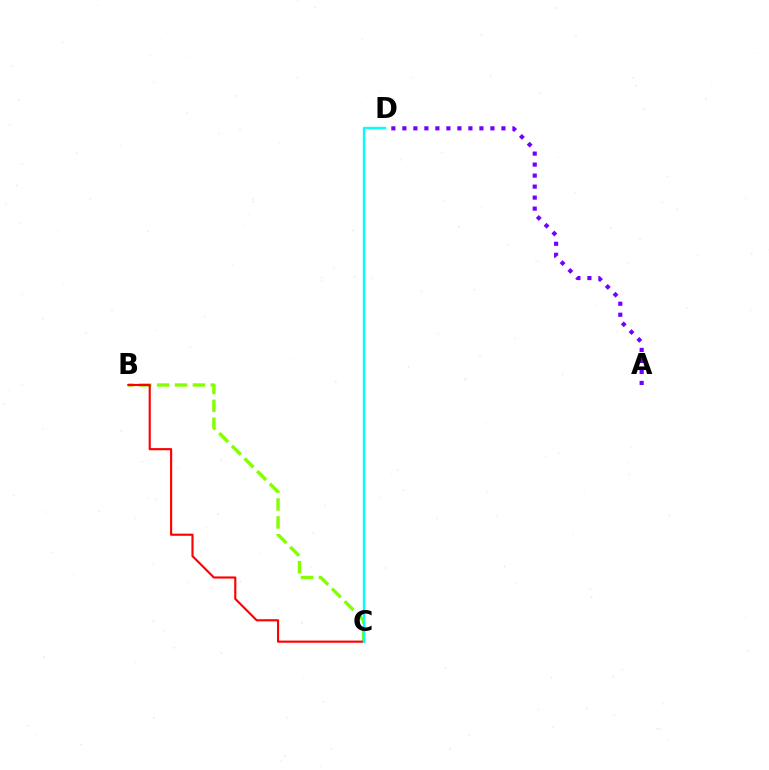{('B', 'C'): [{'color': '#84ff00', 'line_style': 'dashed', 'thickness': 2.43}, {'color': '#ff0000', 'line_style': 'solid', 'thickness': 1.54}], ('C', 'D'): [{'color': '#00fff6', 'line_style': 'solid', 'thickness': 1.71}], ('A', 'D'): [{'color': '#7200ff', 'line_style': 'dotted', 'thickness': 2.99}]}